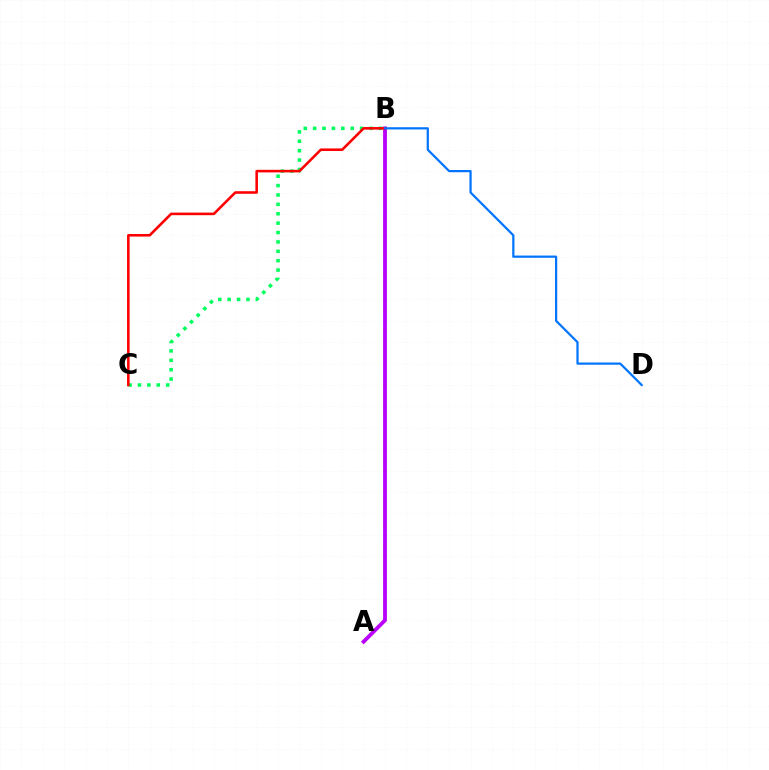{('B', 'C'): [{'color': '#00ff5c', 'line_style': 'dotted', 'thickness': 2.55}, {'color': '#ff0000', 'line_style': 'solid', 'thickness': 1.86}], ('A', 'B'): [{'color': '#d1ff00', 'line_style': 'dotted', 'thickness': 2.55}, {'color': '#b900ff', 'line_style': 'solid', 'thickness': 2.73}], ('B', 'D'): [{'color': '#0074ff', 'line_style': 'solid', 'thickness': 1.6}]}